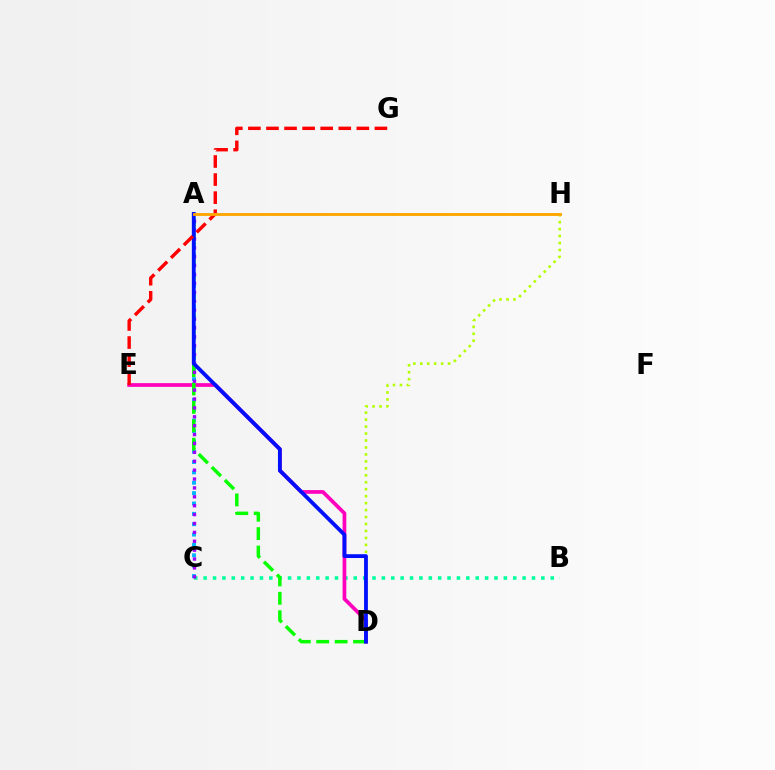{('D', 'H'): [{'color': '#b3ff00', 'line_style': 'dotted', 'thickness': 1.89}], ('B', 'C'): [{'color': '#00ff9d', 'line_style': 'dotted', 'thickness': 2.55}], ('A', 'C'): [{'color': '#00b5ff', 'line_style': 'dotted', 'thickness': 2.82}, {'color': '#9b00ff', 'line_style': 'dotted', 'thickness': 2.42}], ('D', 'E'): [{'color': '#ff00bd', 'line_style': 'solid', 'thickness': 2.68}], ('A', 'D'): [{'color': '#08ff00', 'line_style': 'dashed', 'thickness': 2.5}, {'color': '#0010ff', 'line_style': 'solid', 'thickness': 2.74}], ('E', 'G'): [{'color': '#ff0000', 'line_style': 'dashed', 'thickness': 2.46}], ('A', 'H'): [{'color': '#ffa500', 'line_style': 'solid', 'thickness': 2.05}]}